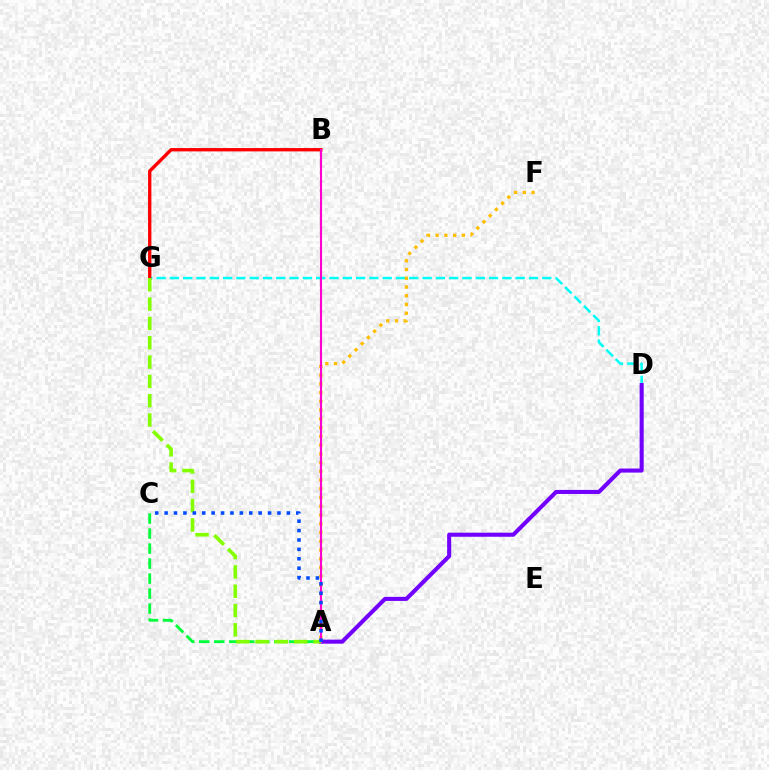{('D', 'G'): [{'color': '#00fff6', 'line_style': 'dashed', 'thickness': 1.81}], ('A', 'D'): [{'color': '#7200ff', 'line_style': 'solid', 'thickness': 2.93}], ('A', 'C'): [{'color': '#00ff39', 'line_style': 'dashed', 'thickness': 2.04}, {'color': '#004bff', 'line_style': 'dotted', 'thickness': 2.55}], ('B', 'G'): [{'color': '#ff0000', 'line_style': 'solid', 'thickness': 2.41}], ('A', 'F'): [{'color': '#ffbd00', 'line_style': 'dotted', 'thickness': 2.38}], ('A', 'B'): [{'color': '#ff00cf', 'line_style': 'solid', 'thickness': 1.52}], ('A', 'G'): [{'color': '#84ff00', 'line_style': 'dashed', 'thickness': 2.62}]}